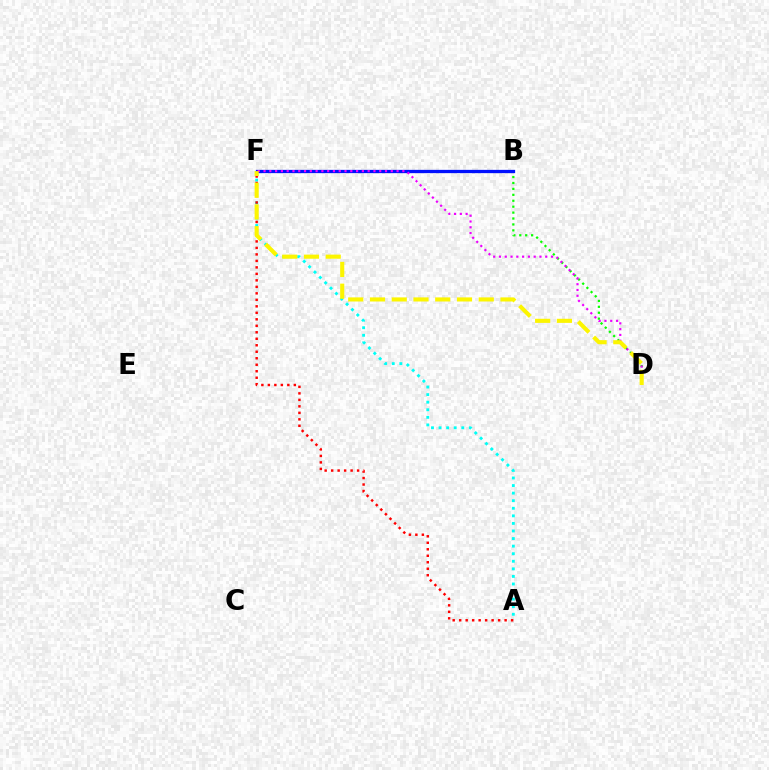{('A', 'F'): [{'color': '#00fff6', 'line_style': 'dotted', 'thickness': 2.06}, {'color': '#ff0000', 'line_style': 'dotted', 'thickness': 1.76}], ('B', 'D'): [{'color': '#08ff00', 'line_style': 'dotted', 'thickness': 1.61}], ('B', 'F'): [{'color': '#0010ff', 'line_style': 'solid', 'thickness': 2.36}], ('D', 'F'): [{'color': '#ee00ff', 'line_style': 'dotted', 'thickness': 1.57}, {'color': '#fcf500', 'line_style': 'dashed', 'thickness': 2.96}]}